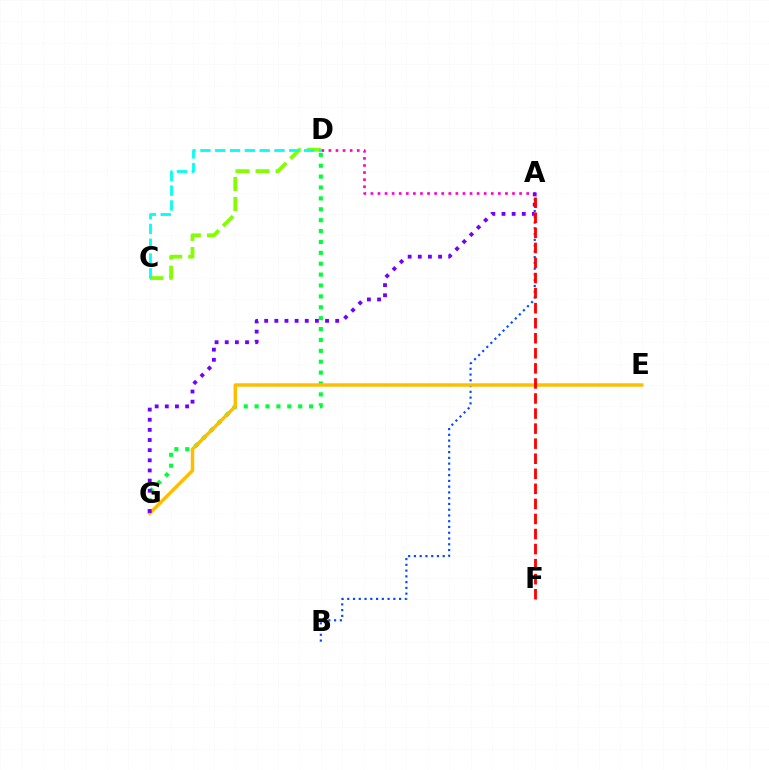{('C', 'D'): [{'color': '#84ff00', 'line_style': 'dashed', 'thickness': 2.72}, {'color': '#00fff6', 'line_style': 'dashed', 'thickness': 2.01}], ('D', 'G'): [{'color': '#00ff39', 'line_style': 'dotted', 'thickness': 2.96}], ('A', 'B'): [{'color': '#004bff', 'line_style': 'dotted', 'thickness': 1.56}], ('E', 'G'): [{'color': '#ffbd00', 'line_style': 'solid', 'thickness': 2.48}], ('A', 'D'): [{'color': '#ff00cf', 'line_style': 'dotted', 'thickness': 1.92}], ('A', 'G'): [{'color': '#7200ff', 'line_style': 'dotted', 'thickness': 2.76}], ('A', 'F'): [{'color': '#ff0000', 'line_style': 'dashed', 'thickness': 2.05}]}